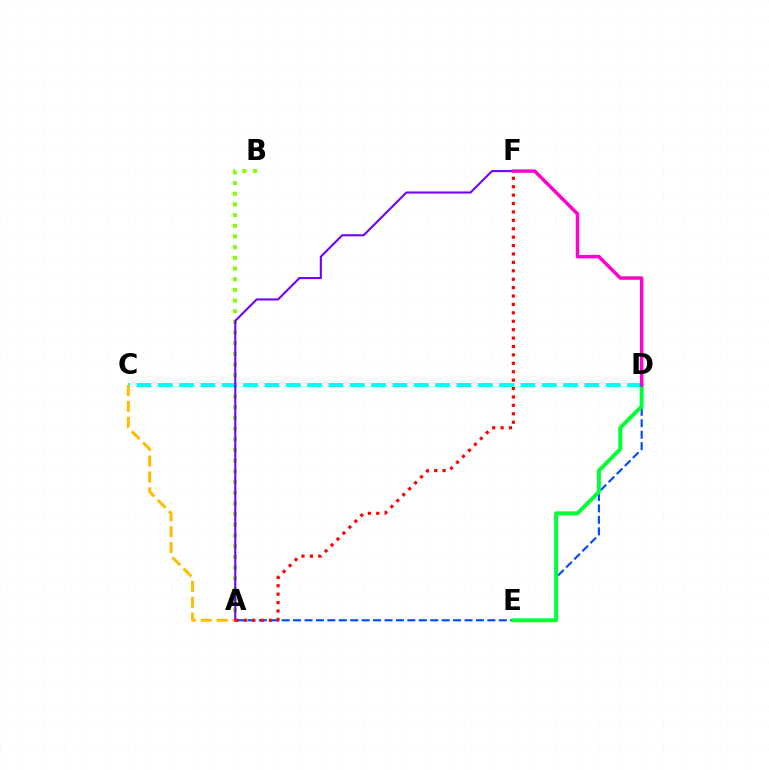{('A', 'B'): [{'color': '#84ff00', 'line_style': 'dotted', 'thickness': 2.9}], ('C', 'D'): [{'color': '#00fff6', 'line_style': 'dashed', 'thickness': 2.9}], ('A', 'D'): [{'color': '#004bff', 'line_style': 'dashed', 'thickness': 1.55}], ('D', 'E'): [{'color': '#00ff39', 'line_style': 'solid', 'thickness': 2.85}], ('A', 'C'): [{'color': '#ffbd00', 'line_style': 'dashed', 'thickness': 2.16}], ('A', 'F'): [{'color': '#7200ff', 'line_style': 'solid', 'thickness': 1.5}, {'color': '#ff0000', 'line_style': 'dotted', 'thickness': 2.28}], ('D', 'F'): [{'color': '#ff00cf', 'line_style': 'solid', 'thickness': 2.5}]}